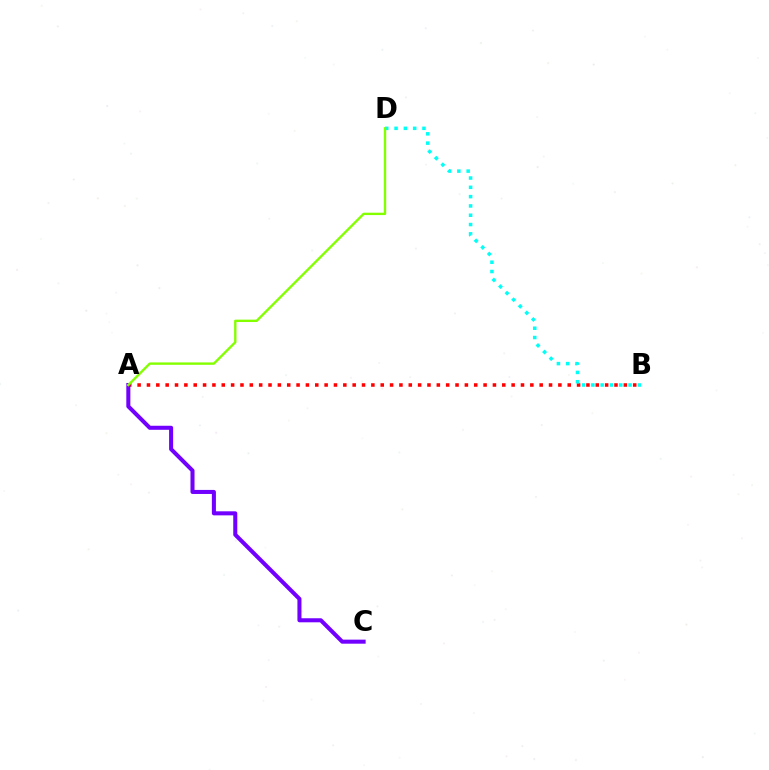{('A', 'B'): [{'color': '#ff0000', 'line_style': 'dotted', 'thickness': 2.54}], ('B', 'D'): [{'color': '#00fff6', 'line_style': 'dotted', 'thickness': 2.53}], ('A', 'C'): [{'color': '#7200ff', 'line_style': 'solid', 'thickness': 2.91}], ('A', 'D'): [{'color': '#84ff00', 'line_style': 'solid', 'thickness': 1.72}]}